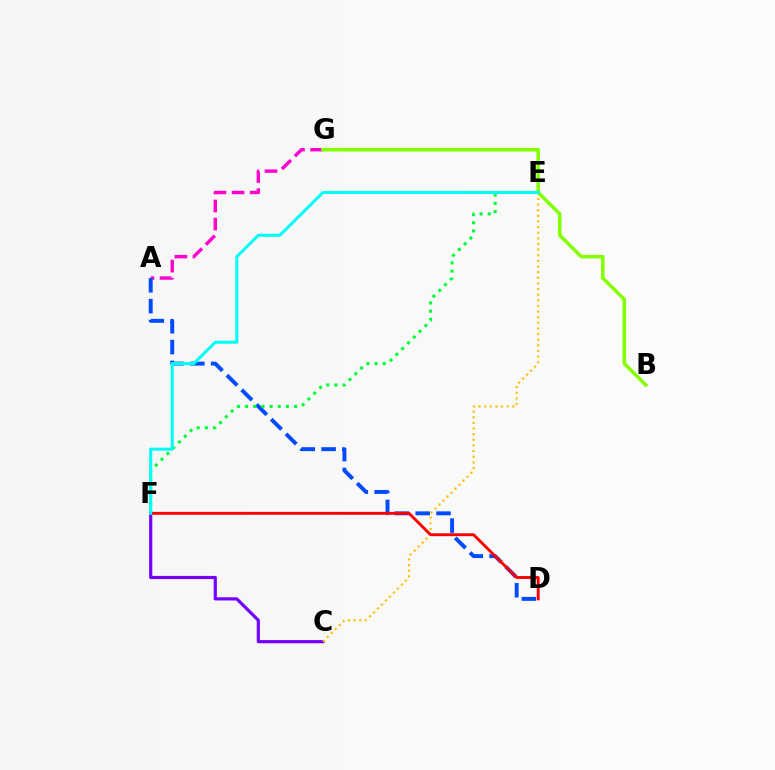{('A', 'G'): [{'color': '#ff00cf', 'line_style': 'dashed', 'thickness': 2.46}], ('C', 'F'): [{'color': '#7200ff', 'line_style': 'solid', 'thickness': 2.29}], ('A', 'D'): [{'color': '#004bff', 'line_style': 'dashed', 'thickness': 2.83}], ('E', 'F'): [{'color': '#00ff39', 'line_style': 'dotted', 'thickness': 2.22}, {'color': '#00fff6', 'line_style': 'solid', 'thickness': 2.19}], ('B', 'G'): [{'color': '#84ff00', 'line_style': 'solid', 'thickness': 2.56}], ('C', 'E'): [{'color': '#ffbd00', 'line_style': 'dotted', 'thickness': 1.53}], ('D', 'F'): [{'color': '#ff0000', 'line_style': 'solid', 'thickness': 2.08}]}